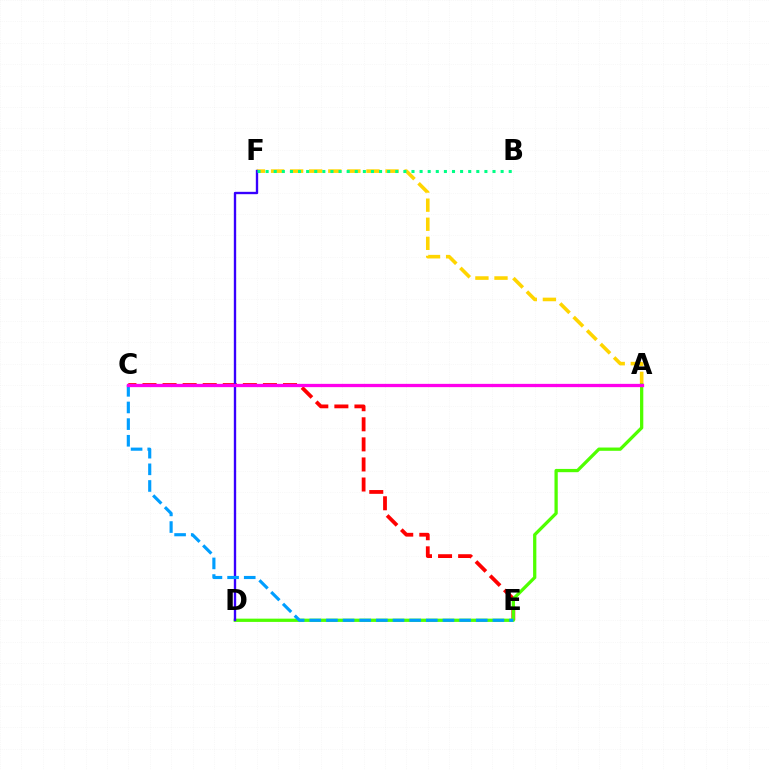{('A', 'F'): [{'color': '#ffd500', 'line_style': 'dashed', 'thickness': 2.59}], ('C', 'E'): [{'color': '#ff0000', 'line_style': 'dashed', 'thickness': 2.73}, {'color': '#009eff', 'line_style': 'dashed', 'thickness': 2.26}], ('A', 'D'): [{'color': '#4fff00', 'line_style': 'solid', 'thickness': 2.35}], ('D', 'F'): [{'color': '#3700ff', 'line_style': 'solid', 'thickness': 1.7}], ('A', 'C'): [{'color': '#ff00ed', 'line_style': 'solid', 'thickness': 2.36}], ('B', 'F'): [{'color': '#00ff86', 'line_style': 'dotted', 'thickness': 2.2}]}